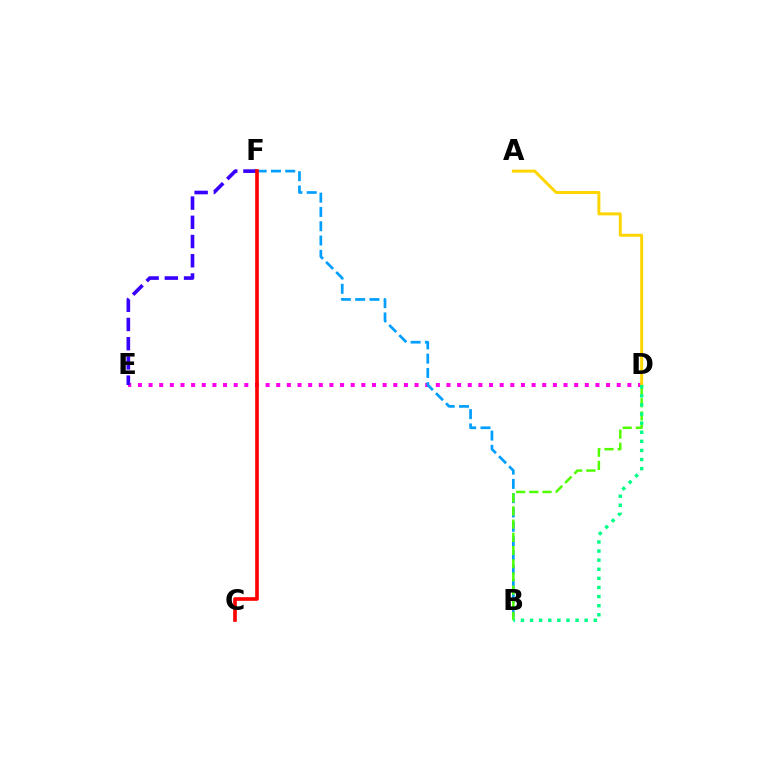{('D', 'E'): [{'color': '#ff00ed', 'line_style': 'dotted', 'thickness': 2.89}], ('B', 'F'): [{'color': '#009eff', 'line_style': 'dashed', 'thickness': 1.94}], ('E', 'F'): [{'color': '#3700ff', 'line_style': 'dashed', 'thickness': 2.61}], ('B', 'D'): [{'color': '#4fff00', 'line_style': 'dashed', 'thickness': 1.79}, {'color': '#00ff86', 'line_style': 'dotted', 'thickness': 2.47}], ('A', 'D'): [{'color': '#ffd500', 'line_style': 'solid', 'thickness': 2.14}], ('C', 'F'): [{'color': '#ff0000', 'line_style': 'solid', 'thickness': 2.63}]}